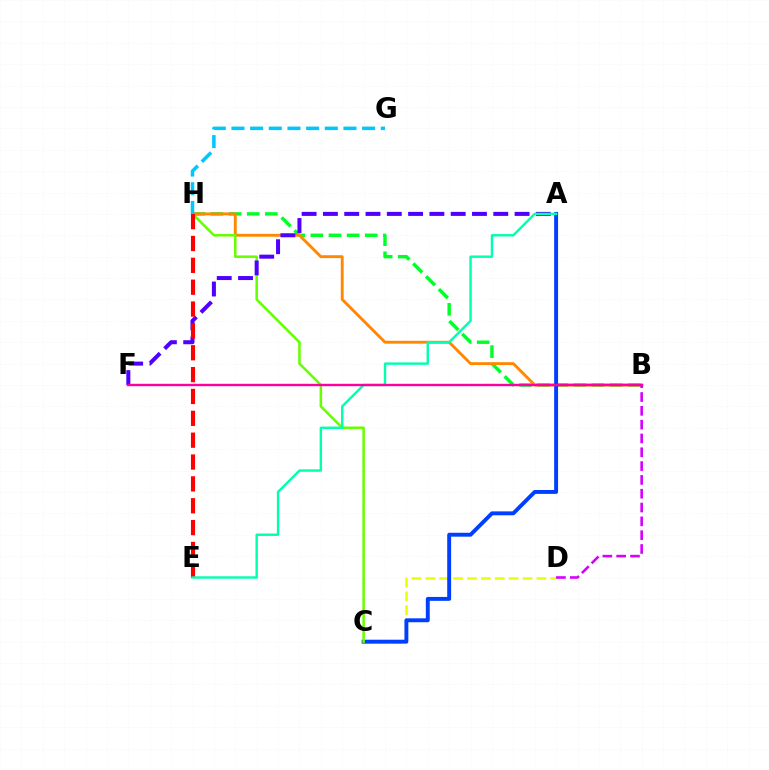{('C', 'D'): [{'color': '#eeff00', 'line_style': 'dashed', 'thickness': 1.89}], ('B', 'H'): [{'color': '#00ff27', 'line_style': 'dashed', 'thickness': 2.46}, {'color': '#ff8800', 'line_style': 'solid', 'thickness': 2.08}], ('A', 'C'): [{'color': '#003fff', 'line_style': 'solid', 'thickness': 2.82}], ('C', 'H'): [{'color': '#66ff00', 'line_style': 'solid', 'thickness': 1.82}], ('A', 'F'): [{'color': '#4f00ff', 'line_style': 'dashed', 'thickness': 2.89}], ('E', 'H'): [{'color': '#ff0000', 'line_style': 'dashed', 'thickness': 2.97}], ('A', 'E'): [{'color': '#00ffaf', 'line_style': 'solid', 'thickness': 1.74}], ('B', 'F'): [{'color': '#ff00a0', 'line_style': 'solid', 'thickness': 1.72}], ('G', 'H'): [{'color': '#00c7ff', 'line_style': 'dashed', 'thickness': 2.54}], ('B', 'D'): [{'color': '#d600ff', 'line_style': 'dashed', 'thickness': 1.88}]}